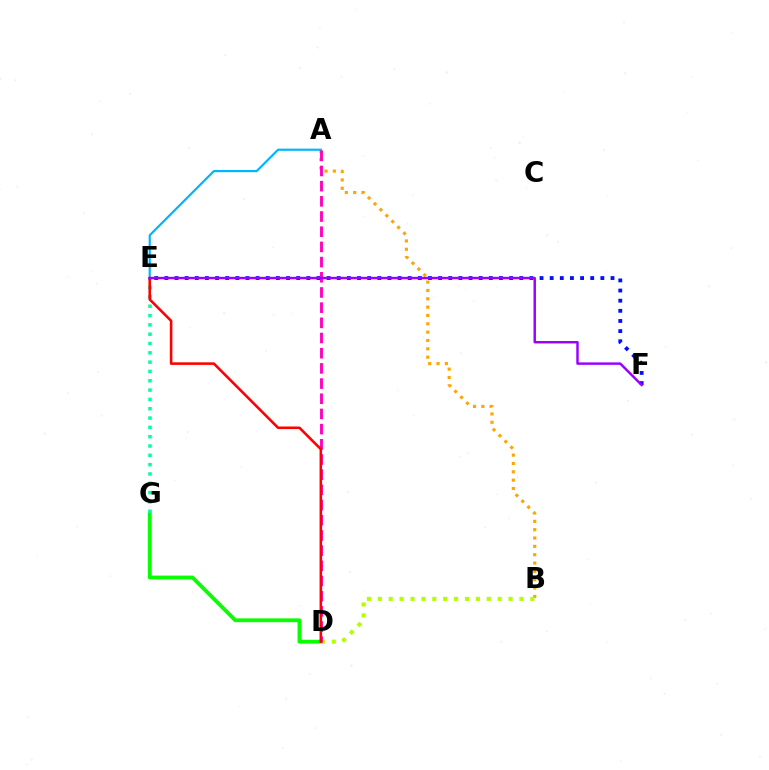{('D', 'G'): [{'color': '#08ff00', 'line_style': 'solid', 'thickness': 2.74}], ('A', 'B'): [{'color': '#ffa500', 'line_style': 'dotted', 'thickness': 2.27}], ('E', 'G'): [{'color': '#00ff9d', 'line_style': 'dotted', 'thickness': 2.53}], ('B', 'D'): [{'color': '#b3ff00', 'line_style': 'dotted', 'thickness': 2.96}], ('E', 'F'): [{'color': '#0010ff', 'line_style': 'dotted', 'thickness': 2.75}, {'color': '#9b00ff', 'line_style': 'solid', 'thickness': 1.77}], ('A', 'E'): [{'color': '#00b5ff', 'line_style': 'solid', 'thickness': 1.56}], ('A', 'D'): [{'color': '#ff00bd', 'line_style': 'dashed', 'thickness': 2.06}], ('D', 'E'): [{'color': '#ff0000', 'line_style': 'solid', 'thickness': 1.85}]}